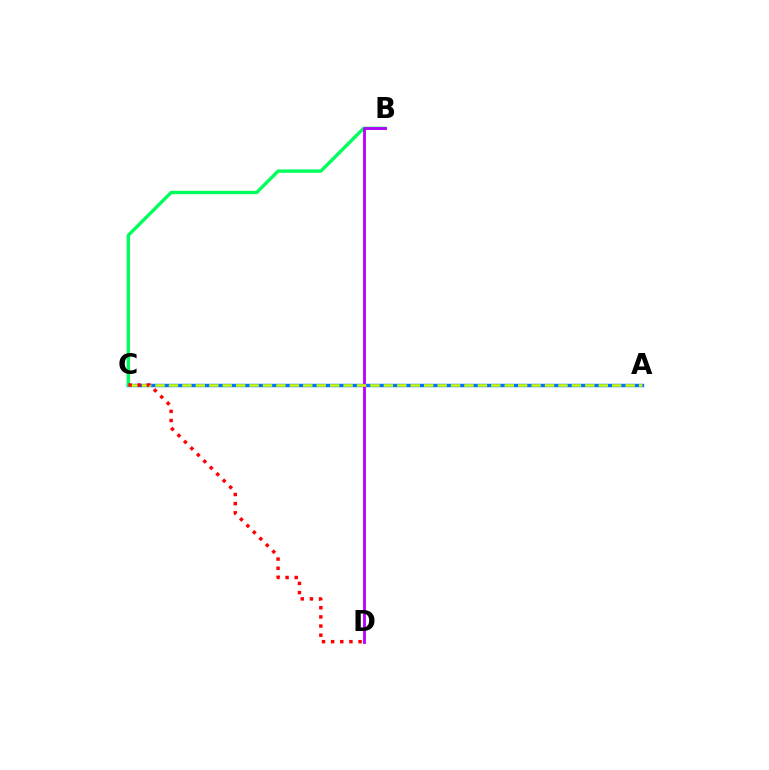{('A', 'C'): [{'color': '#0074ff', 'line_style': 'solid', 'thickness': 2.46}, {'color': '#d1ff00', 'line_style': 'dashed', 'thickness': 1.82}], ('B', 'C'): [{'color': '#00ff5c', 'line_style': 'solid', 'thickness': 2.43}], ('B', 'D'): [{'color': '#b900ff', 'line_style': 'solid', 'thickness': 2.04}], ('C', 'D'): [{'color': '#ff0000', 'line_style': 'dotted', 'thickness': 2.48}]}